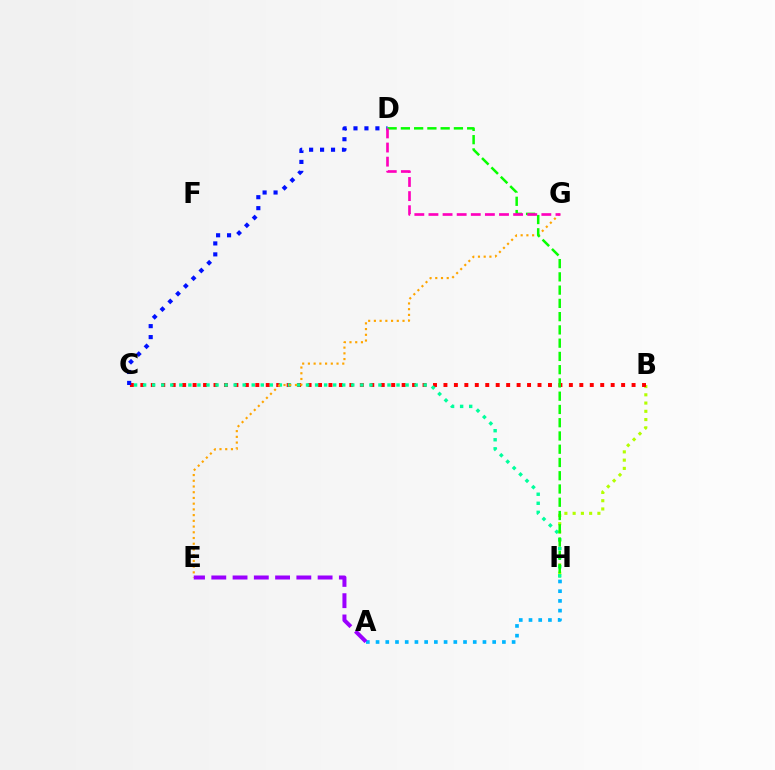{('B', 'H'): [{'color': '#b3ff00', 'line_style': 'dotted', 'thickness': 2.24}], ('B', 'C'): [{'color': '#ff0000', 'line_style': 'dotted', 'thickness': 2.84}], ('C', 'H'): [{'color': '#00ff9d', 'line_style': 'dotted', 'thickness': 2.46}], ('C', 'D'): [{'color': '#0010ff', 'line_style': 'dotted', 'thickness': 2.98}], ('E', 'G'): [{'color': '#ffa500', 'line_style': 'dotted', 'thickness': 1.56}], ('D', 'H'): [{'color': '#08ff00', 'line_style': 'dashed', 'thickness': 1.8}], ('A', 'H'): [{'color': '#00b5ff', 'line_style': 'dotted', 'thickness': 2.64}], ('D', 'G'): [{'color': '#ff00bd', 'line_style': 'dashed', 'thickness': 1.92}], ('A', 'E'): [{'color': '#9b00ff', 'line_style': 'dashed', 'thickness': 2.89}]}